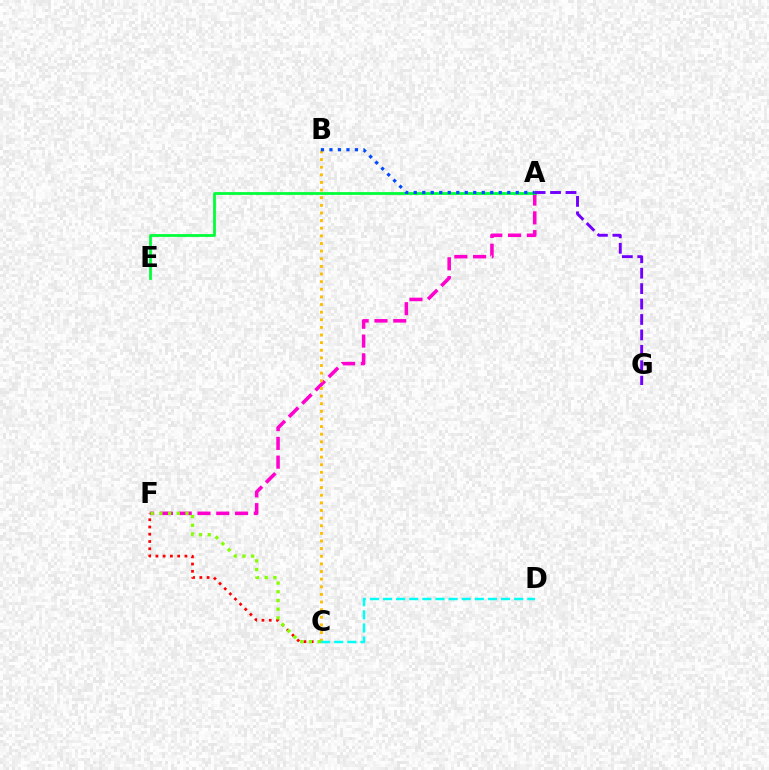{('A', 'F'): [{'color': '#ff00cf', 'line_style': 'dashed', 'thickness': 2.55}], ('C', 'F'): [{'color': '#ff0000', 'line_style': 'dotted', 'thickness': 1.97}, {'color': '#84ff00', 'line_style': 'dotted', 'thickness': 2.37}], ('A', 'E'): [{'color': '#00ff39', 'line_style': 'solid', 'thickness': 1.99}], ('B', 'C'): [{'color': '#ffbd00', 'line_style': 'dotted', 'thickness': 2.07}], ('A', 'B'): [{'color': '#004bff', 'line_style': 'dotted', 'thickness': 2.31}], ('C', 'D'): [{'color': '#00fff6', 'line_style': 'dashed', 'thickness': 1.78}], ('A', 'G'): [{'color': '#7200ff', 'line_style': 'dashed', 'thickness': 2.1}]}